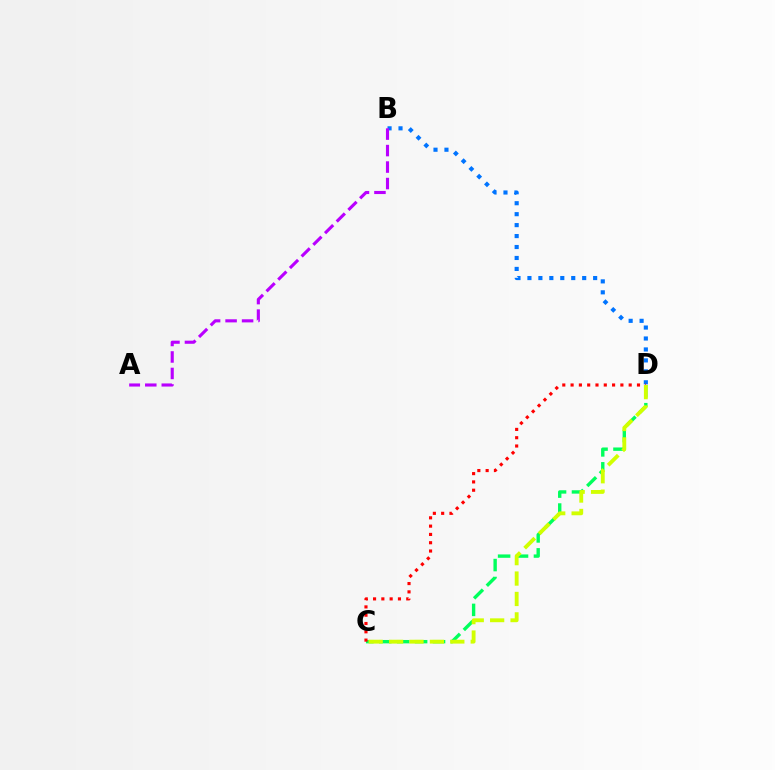{('C', 'D'): [{'color': '#00ff5c', 'line_style': 'dashed', 'thickness': 2.44}, {'color': '#ff0000', 'line_style': 'dotted', 'thickness': 2.25}, {'color': '#d1ff00', 'line_style': 'dashed', 'thickness': 2.77}], ('B', 'D'): [{'color': '#0074ff', 'line_style': 'dotted', 'thickness': 2.98}], ('A', 'B'): [{'color': '#b900ff', 'line_style': 'dashed', 'thickness': 2.24}]}